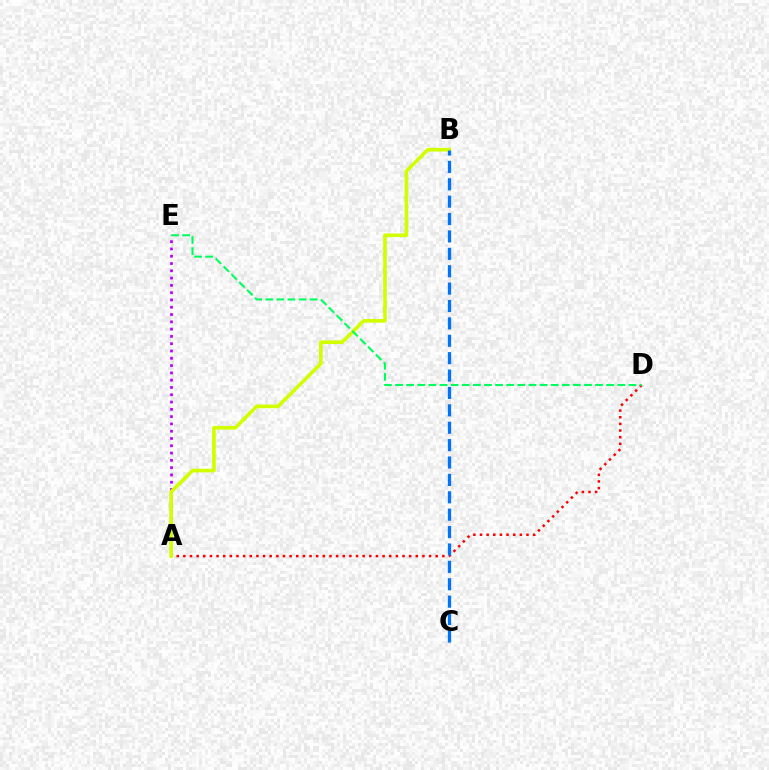{('A', 'E'): [{'color': '#b900ff', 'line_style': 'dotted', 'thickness': 1.98}], ('A', 'D'): [{'color': '#ff0000', 'line_style': 'dotted', 'thickness': 1.8}], ('A', 'B'): [{'color': '#d1ff00', 'line_style': 'solid', 'thickness': 2.63}], ('D', 'E'): [{'color': '#00ff5c', 'line_style': 'dashed', 'thickness': 1.51}], ('B', 'C'): [{'color': '#0074ff', 'line_style': 'dashed', 'thickness': 2.36}]}